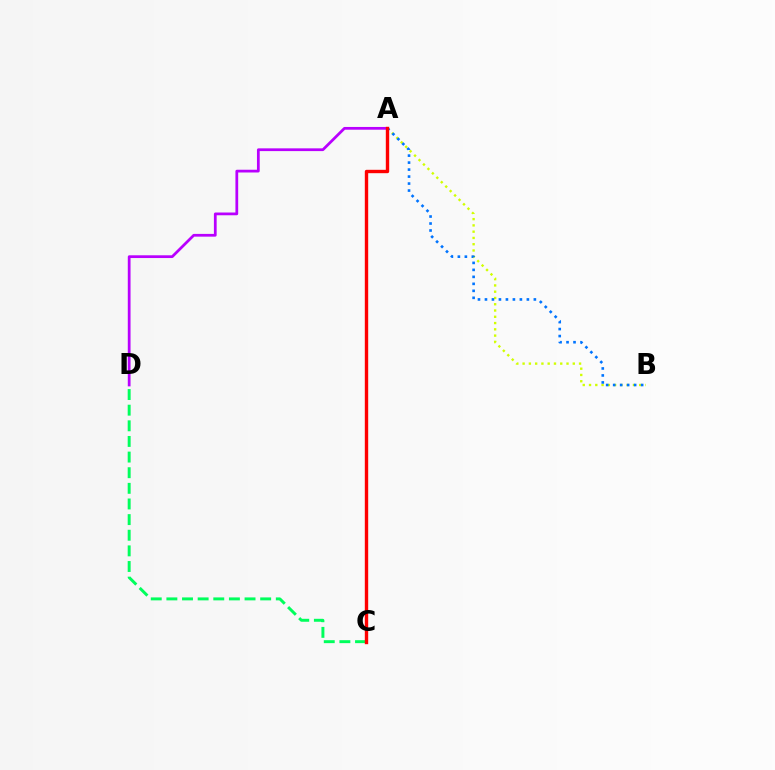{('A', 'B'): [{'color': '#d1ff00', 'line_style': 'dotted', 'thickness': 1.7}, {'color': '#0074ff', 'line_style': 'dotted', 'thickness': 1.9}], ('C', 'D'): [{'color': '#00ff5c', 'line_style': 'dashed', 'thickness': 2.12}], ('A', 'D'): [{'color': '#b900ff', 'line_style': 'solid', 'thickness': 1.98}], ('A', 'C'): [{'color': '#ff0000', 'line_style': 'solid', 'thickness': 2.44}]}